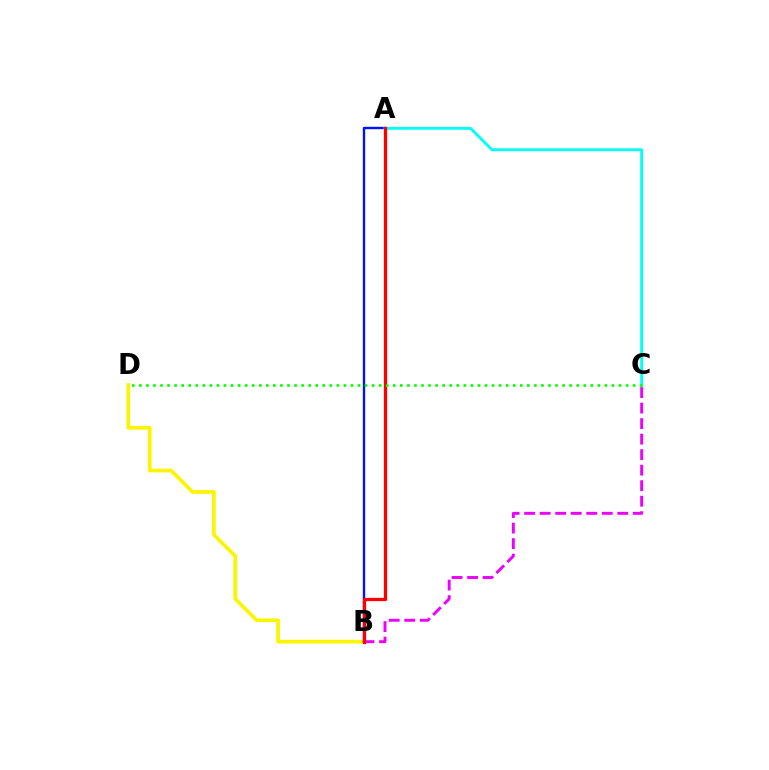{('B', 'C'): [{'color': '#ee00ff', 'line_style': 'dashed', 'thickness': 2.11}], ('B', 'D'): [{'color': '#fcf500', 'line_style': 'solid', 'thickness': 2.66}], ('A', 'B'): [{'color': '#0010ff', 'line_style': 'solid', 'thickness': 1.7}, {'color': '#ff0000', 'line_style': 'solid', 'thickness': 2.35}], ('A', 'C'): [{'color': '#00fff6', 'line_style': 'solid', 'thickness': 2.07}], ('C', 'D'): [{'color': '#08ff00', 'line_style': 'dotted', 'thickness': 1.92}]}